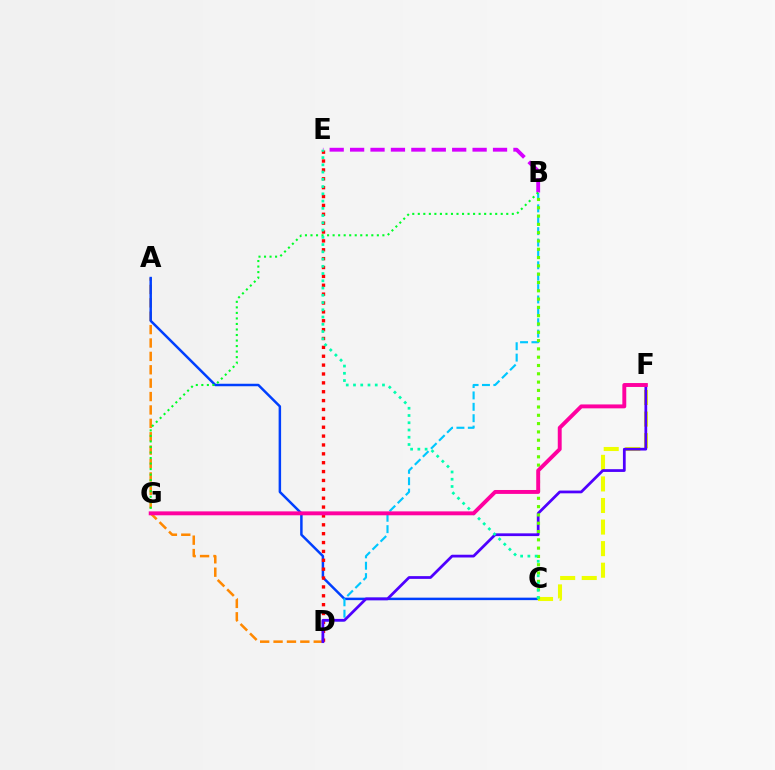{('B', 'E'): [{'color': '#d600ff', 'line_style': 'dashed', 'thickness': 2.77}], ('A', 'D'): [{'color': '#ff8800', 'line_style': 'dashed', 'thickness': 1.82}], ('A', 'C'): [{'color': '#003fff', 'line_style': 'solid', 'thickness': 1.79}], ('D', 'E'): [{'color': '#ff0000', 'line_style': 'dotted', 'thickness': 2.41}], ('C', 'F'): [{'color': '#eeff00', 'line_style': 'dashed', 'thickness': 2.93}], ('B', 'D'): [{'color': '#00c7ff', 'line_style': 'dashed', 'thickness': 1.55}], ('B', 'G'): [{'color': '#00ff27', 'line_style': 'dotted', 'thickness': 1.5}], ('D', 'F'): [{'color': '#4f00ff', 'line_style': 'solid', 'thickness': 1.98}], ('B', 'C'): [{'color': '#66ff00', 'line_style': 'dotted', 'thickness': 2.26}], ('C', 'E'): [{'color': '#00ffaf', 'line_style': 'dotted', 'thickness': 1.97}], ('F', 'G'): [{'color': '#ff00a0', 'line_style': 'solid', 'thickness': 2.82}]}